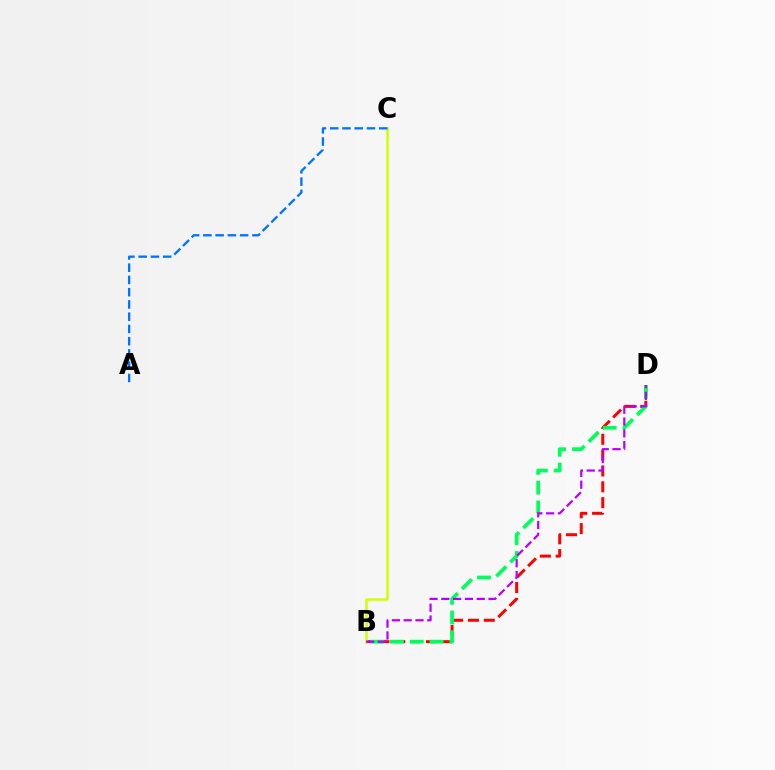{('B', 'D'): [{'color': '#ff0000', 'line_style': 'dashed', 'thickness': 2.15}, {'color': '#00ff5c', 'line_style': 'dashed', 'thickness': 2.69}, {'color': '#b900ff', 'line_style': 'dashed', 'thickness': 1.6}], ('B', 'C'): [{'color': '#d1ff00', 'line_style': 'solid', 'thickness': 1.8}], ('A', 'C'): [{'color': '#0074ff', 'line_style': 'dashed', 'thickness': 1.66}]}